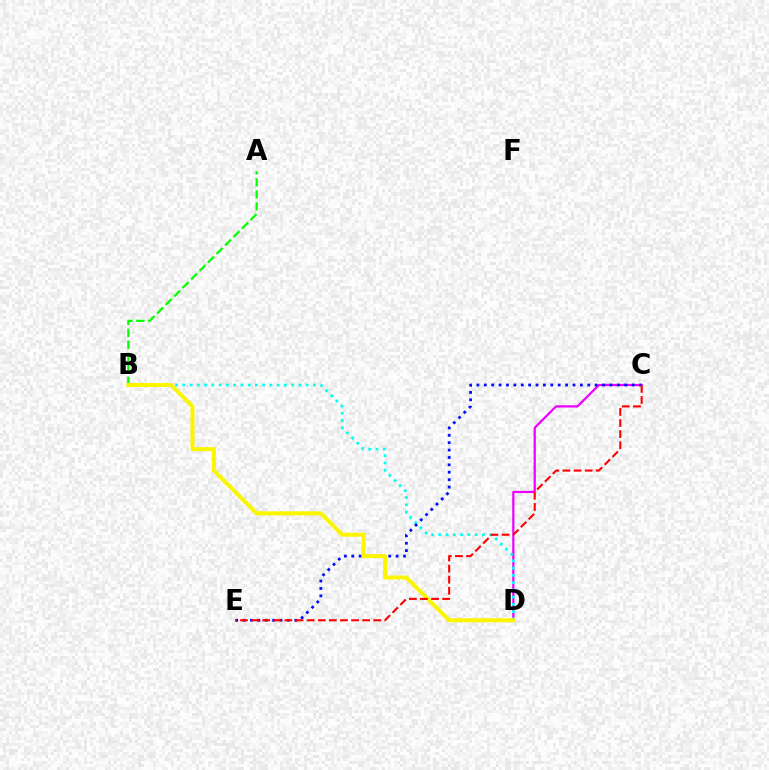{('C', 'D'): [{'color': '#ee00ff', 'line_style': 'solid', 'thickness': 1.6}], ('A', 'B'): [{'color': '#08ff00', 'line_style': 'dashed', 'thickness': 1.63}], ('B', 'D'): [{'color': '#00fff6', 'line_style': 'dotted', 'thickness': 1.97}, {'color': '#fcf500', 'line_style': 'solid', 'thickness': 2.89}], ('C', 'E'): [{'color': '#0010ff', 'line_style': 'dotted', 'thickness': 2.01}, {'color': '#ff0000', 'line_style': 'dashed', 'thickness': 1.51}]}